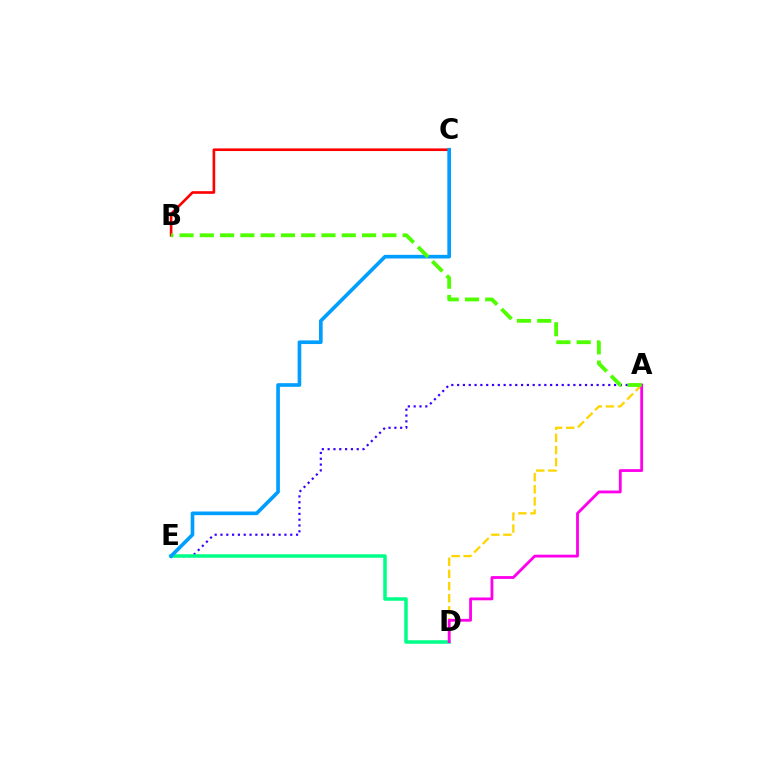{('A', 'E'): [{'color': '#3700ff', 'line_style': 'dotted', 'thickness': 1.58}], ('D', 'E'): [{'color': '#00ff86', 'line_style': 'solid', 'thickness': 2.53}], ('A', 'D'): [{'color': '#ffd500', 'line_style': 'dashed', 'thickness': 1.65}, {'color': '#ff00ed', 'line_style': 'solid', 'thickness': 2.03}], ('B', 'C'): [{'color': '#ff0000', 'line_style': 'solid', 'thickness': 1.9}], ('C', 'E'): [{'color': '#009eff', 'line_style': 'solid', 'thickness': 2.62}], ('A', 'B'): [{'color': '#4fff00', 'line_style': 'dashed', 'thickness': 2.76}]}